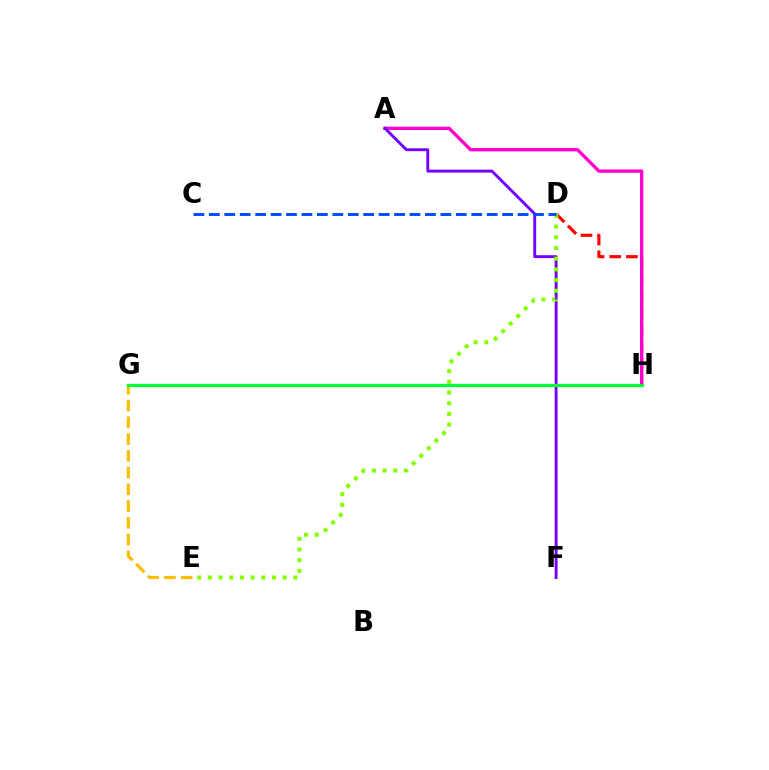{('G', 'H'): [{'color': '#00fff6', 'line_style': 'dotted', 'thickness': 2.15}, {'color': '#00ff39', 'line_style': 'solid', 'thickness': 2.35}], ('E', 'G'): [{'color': '#ffbd00', 'line_style': 'dashed', 'thickness': 2.28}], ('D', 'H'): [{'color': '#ff0000', 'line_style': 'dashed', 'thickness': 2.27}], ('A', 'H'): [{'color': '#ff00cf', 'line_style': 'solid', 'thickness': 2.4}], ('A', 'F'): [{'color': '#7200ff', 'line_style': 'solid', 'thickness': 2.09}], ('D', 'E'): [{'color': '#84ff00', 'line_style': 'dotted', 'thickness': 2.91}], ('C', 'D'): [{'color': '#004bff', 'line_style': 'dashed', 'thickness': 2.1}]}